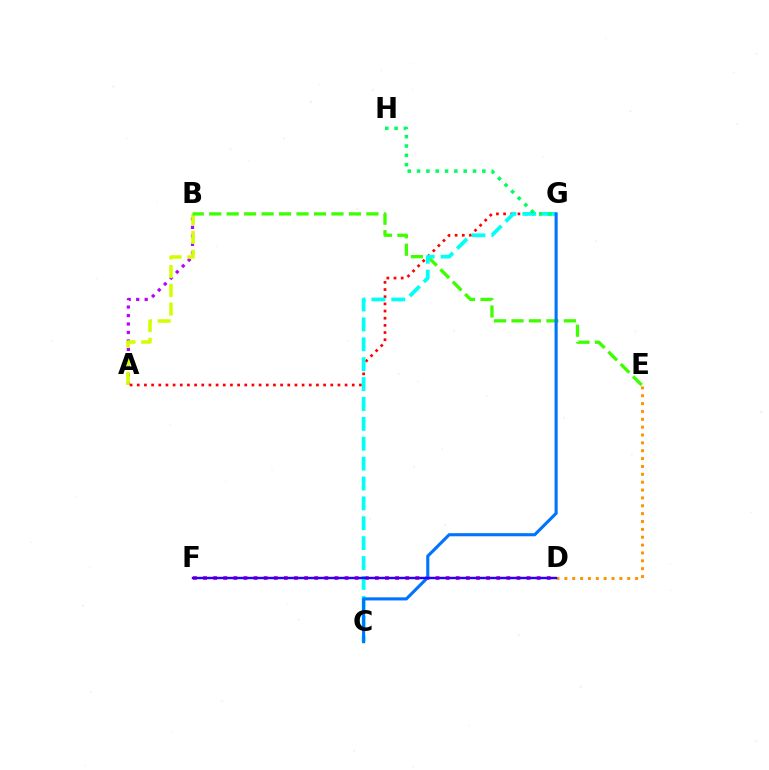{('D', 'F'): [{'color': '#ff00ac', 'line_style': 'dotted', 'thickness': 2.75}, {'color': '#2500ff', 'line_style': 'solid', 'thickness': 1.73}], ('A', 'B'): [{'color': '#b900ff', 'line_style': 'dotted', 'thickness': 2.31}, {'color': '#d1ff00', 'line_style': 'dashed', 'thickness': 2.54}], ('B', 'E'): [{'color': '#3dff00', 'line_style': 'dashed', 'thickness': 2.37}], ('A', 'G'): [{'color': '#ff0000', 'line_style': 'dotted', 'thickness': 1.95}], ('D', 'E'): [{'color': '#ff9400', 'line_style': 'dotted', 'thickness': 2.14}], ('C', 'G'): [{'color': '#00fff6', 'line_style': 'dashed', 'thickness': 2.7}, {'color': '#0074ff', 'line_style': 'solid', 'thickness': 2.23}], ('G', 'H'): [{'color': '#00ff5c', 'line_style': 'dotted', 'thickness': 2.53}]}